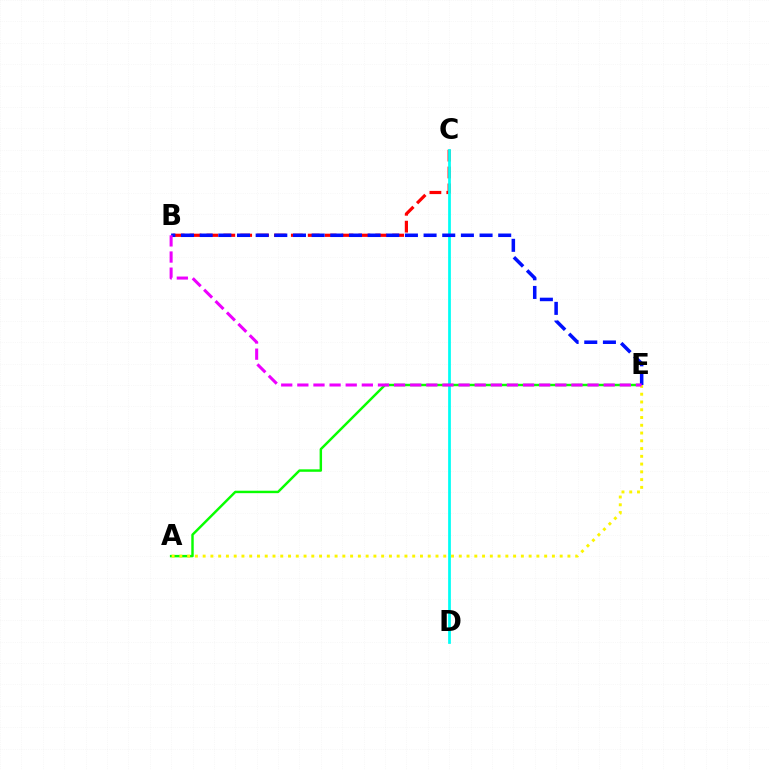{('B', 'C'): [{'color': '#ff0000', 'line_style': 'dashed', 'thickness': 2.29}], ('C', 'D'): [{'color': '#00fff6', 'line_style': 'solid', 'thickness': 1.97}], ('A', 'E'): [{'color': '#08ff00', 'line_style': 'solid', 'thickness': 1.76}, {'color': '#fcf500', 'line_style': 'dotted', 'thickness': 2.11}], ('B', 'E'): [{'color': '#0010ff', 'line_style': 'dashed', 'thickness': 2.53}, {'color': '#ee00ff', 'line_style': 'dashed', 'thickness': 2.19}]}